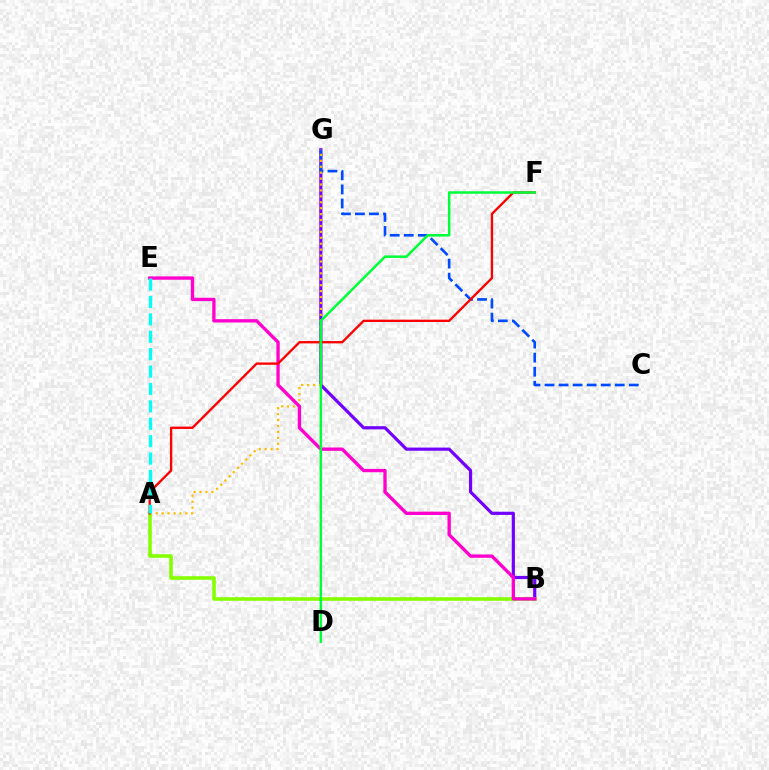{('B', 'G'): [{'color': '#7200ff', 'line_style': 'solid', 'thickness': 2.29}], ('A', 'B'): [{'color': '#84ff00', 'line_style': 'solid', 'thickness': 2.58}], ('C', 'G'): [{'color': '#004bff', 'line_style': 'dashed', 'thickness': 1.91}], ('A', 'G'): [{'color': '#ffbd00', 'line_style': 'dotted', 'thickness': 1.61}], ('B', 'E'): [{'color': '#ff00cf', 'line_style': 'solid', 'thickness': 2.4}], ('A', 'F'): [{'color': '#ff0000', 'line_style': 'solid', 'thickness': 1.68}], ('A', 'E'): [{'color': '#00fff6', 'line_style': 'dashed', 'thickness': 2.36}], ('D', 'F'): [{'color': '#00ff39', 'line_style': 'solid', 'thickness': 1.8}]}